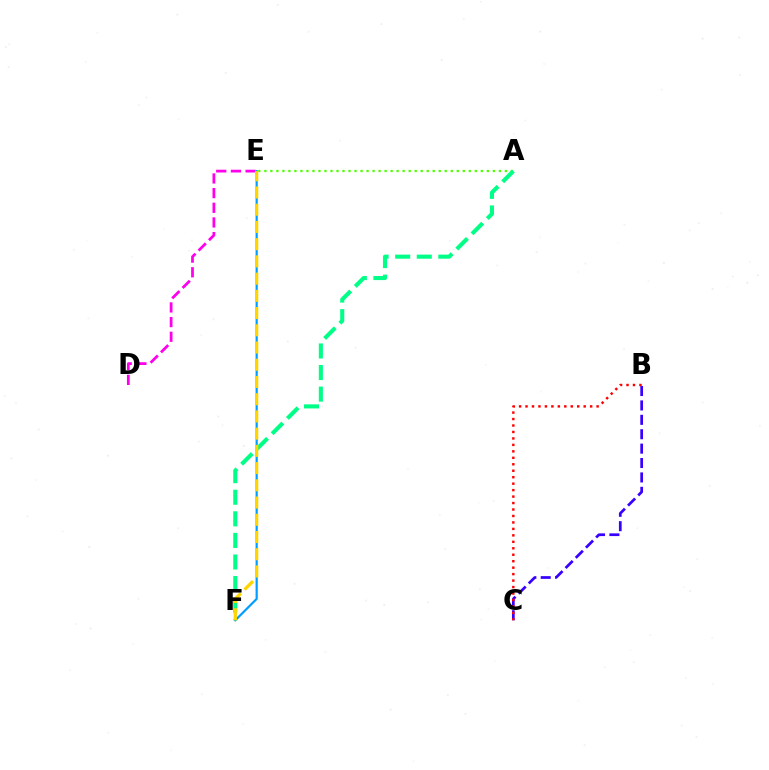{('E', 'F'): [{'color': '#009eff', 'line_style': 'solid', 'thickness': 1.58}, {'color': '#ffd500', 'line_style': 'dashed', 'thickness': 2.34}], ('B', 'C'): [{'color': '#3700ff', 'line_style': 'dashed', 'thickness': 1.96}, {'color': '#ff0000', 'line_style': 'dotted', 'thickness': 1.76}], ('A', 'E'): [{'color': '#4fff00', 'line_style': 'dotted', 'thickness': 1.63}], ('D', 'E'): [{'color': '#ff00ed', 'line_style': 'dashed', 'thickness': 1.99}], ('A', 'F'): [{'color': '#00ff86', 'line_style': 'dashed', 'thickness': 2.93}]}